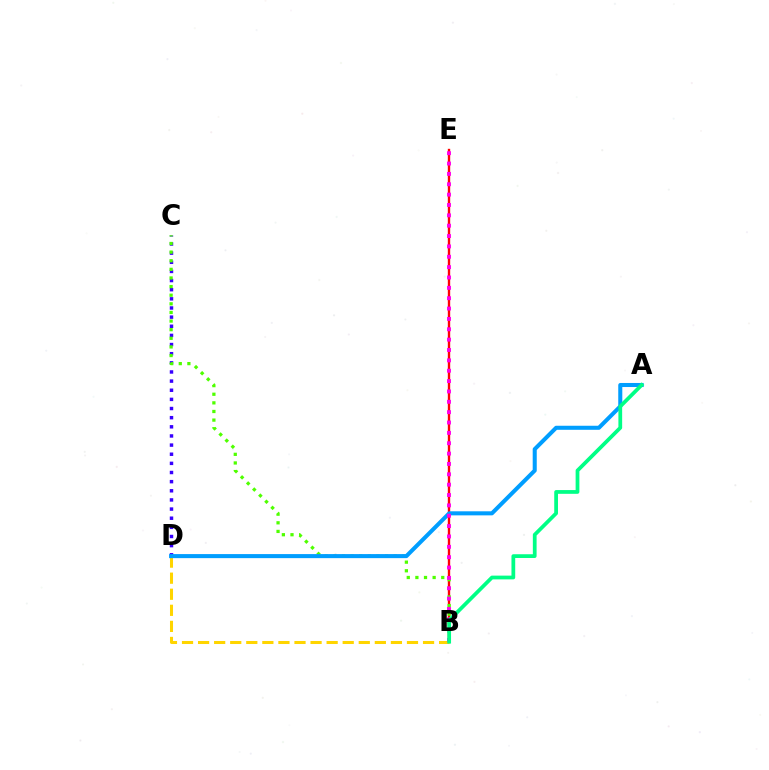{('B', 'E'): [{'color': '#ff0000', 'line_style': 'solid', 'thickness': 1.7}, {'color': '#ff00ed', 'line_style': 'dotted', 'thickness': 2.81}], ('C', 'D'): [{'color': '#3700ff', 'line_style': 'dotted', 'thickness': 2.48}], ('B', 'D'): [{'color': '#ffd500', 'line_style': 'dashed', 'thickness': 2.18}], ('B', 'C'): [{'color': '#4fff00', 'line_style': 'dotted', 'thickness': 2.34}], ('A', 'D'): [{'color': '#009eff', 'line_style': 'solid', 'thickness': 2.91}], ('A', 'B'): [{'color': '#00ff86', 'line_style': 'solid', 'thickness': 2.7}]}